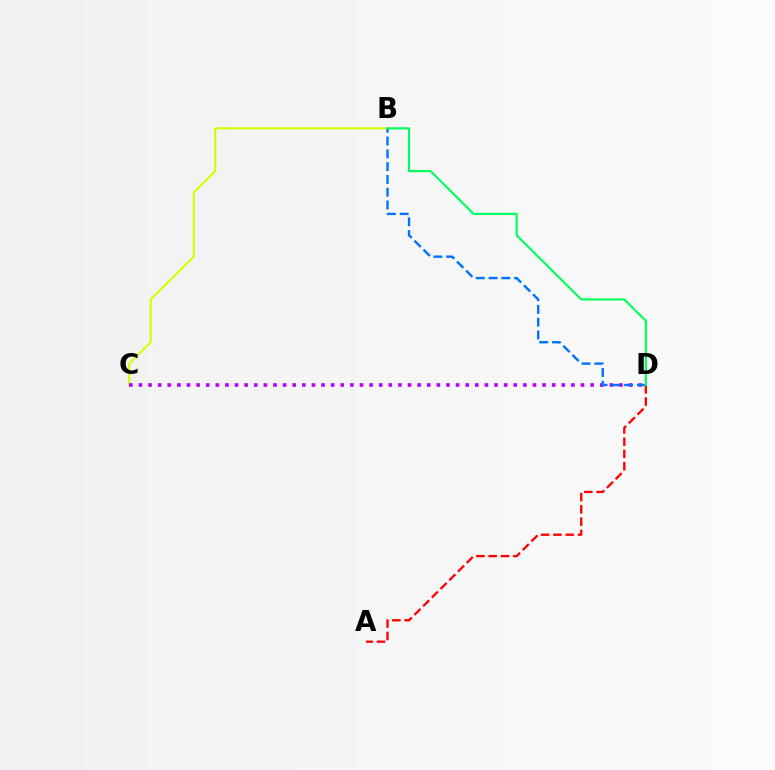{('A', 'D'): [{'color': '#ff0000', 'line_style': 'dashed', 'thickness': 1.67}], ('B', 'C'): [{'color': '#d1ff00', 'line_style': 'solid', 'thickness': 1.5}], ('C', 'D'): [{'color': '#b900ff', 'line_style': 'dotted', 'thickness': 2.61}], ('B', 'D'): [{'color': '#0074ff', 'line_style': 'dashed', 'thickness': 1.74}, {'color': '#00ff5c', 'line_style': 'solid', 'thickness': 1.55}]}